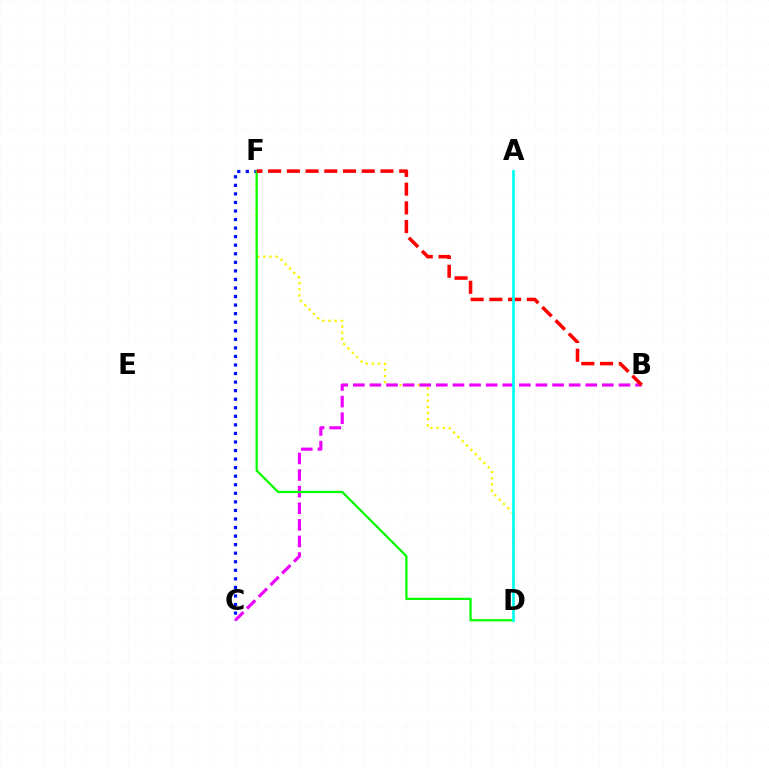{('D', 'F'): [{'color': '#fcf500', 'line_style': 'dotted', 'thickness': 1.67}, {'color': '#08ff00', 'line_style': 'solid', 'thickness': 1.64}], ('C', 'F'): [{'color': '#0010ff', 'line_style': 'dotted', 'thickness': 2.32}], ('B', 'C'): [{'color': '#ee00ff', 'line_style': 'dashed', 'thickness': 2.26}], ('B', 'F'): [{'color': '#ff0000', 'line_style': 'dashed', 'thickness': 2.54}], ('A', 'D'): [{'color': '#00fff6', 'line_style': 'solid', 'thickness': 1.95}]}